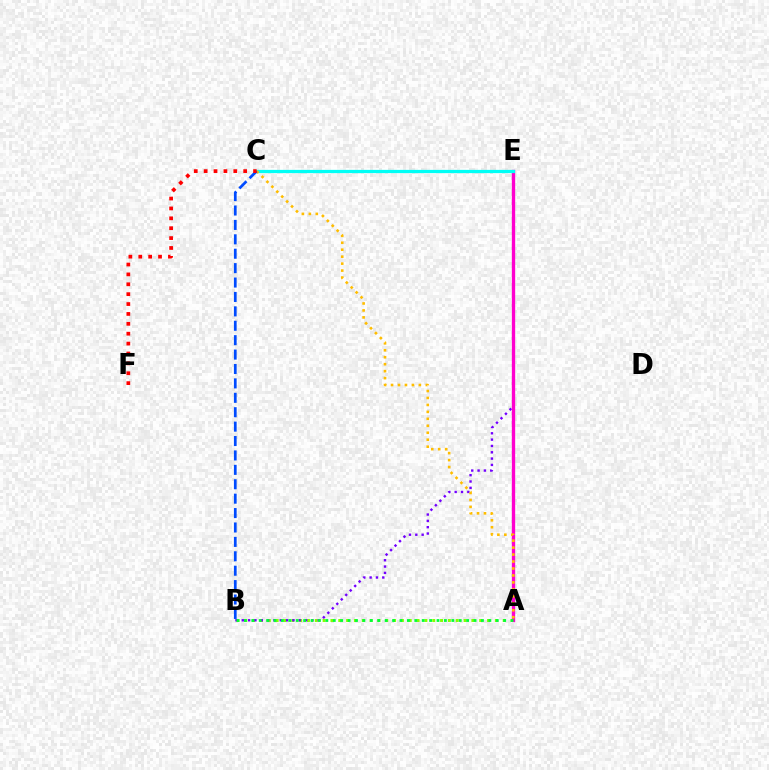{('A', 'B'): [{'color': '#84ff00', 'line_style': 'dotted', 'thickness': 2.13}, {'color': '#00ff39', 'line_style': 'dotted', 'thickness': 2.01}], ('B', 'E'): [{'color': '#7200ff', 'line_style': 'dotted', 'thickness': 1.72}], ('A', 'E'): [{'color': '#ff00cf', 'line_style': 'solid', 'thickness': 2.4}], ('C', 'E'): [{'color': '#00fff6', 'line_style': 'solid', 'thickness': 2.34}], ('A', 'C'): [{'color': '#ffbd00', 'line_style': 'dotted', 'thickness': 1.89}], ('B', 'C'): [{'color': '#004bff', 'line_style': 'dashed', 'thickness': 1.96}], ('C', 'F'): [{'color': '#ff0000', 'line_style': 'dotted', 'thickness': 2.69}]}